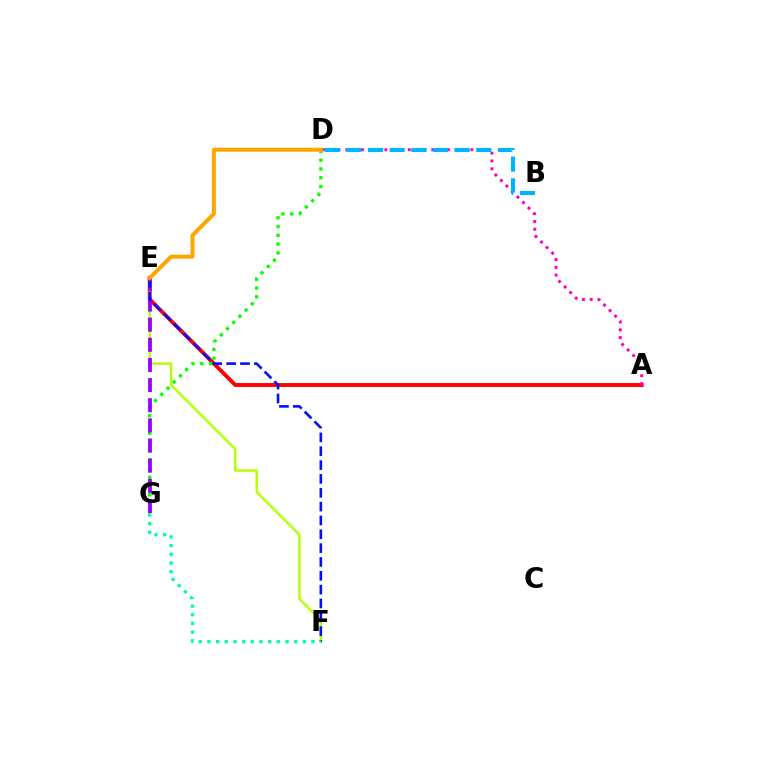{('A', 'E'): [{'color': '#ff0000', 'line_style': 'solid', 'thickness': 2.81}], ('A', 'D'): [{'color': '#ff00bd', 'line_style': 'dotted', 'thickness': 2.12}], ('E', 'F'): [{'color': '#b3ff00', 'line_style': 'solid', 'thickness': 1.72}, {'color': '#0010ff', 'line_style': 'dashed', 'thickness': 1.88}], ('D', 'G'): [{'color': '#08ff00', 'line_style': 'dotted', 'thickness': 2.39}], ('E', 'G'): [{'color': '#9b00ff', 'line_style': 'dashed', 'thickness': 2.74}], ('D', 'E'): [{'color': '#ffa500', 'line_style': 'solid', 'thickness': 2.88}], ('B', 'D'): [{'color': '#00b5ff', 'line_style': 'dashed', 'thickness': 2.94}], ('F', 'G'): [{'color': '#00ff9d', 'line_style': 'dotted', 'thickness': 2.36}]}